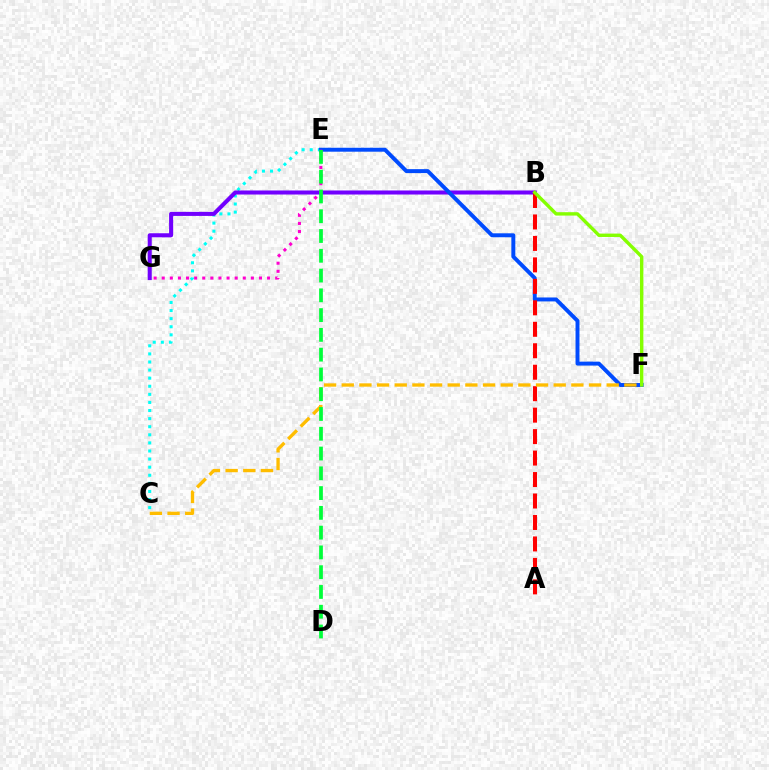{('C', 'E'): [{'color': '#00fff6', 'line_style': 'dotted', 'thickness': 2.2}], ('B', 'G'): [{'color': '#7200ff', 'line_style': 'solid', 'thickness': 2.92}], ('E', 'F'): [{'color': '#004bff', 'line_style': 'solid', 'thickness': 2.84}], ('A', 'B'): [{'color': '#ff0000', 'line_style': 'dashed', 'thickness': 2.92}], ('E', 'G'): [{'color': '#ff00cf', 'line_style': 'dotted', 'thickness': 2.2}], ('C', 'F'): [{'color': '#ffbd00', 'line_style': 'dashed', 'thickness': 2.4}], ('B', 'F'): [{'color': '#84ff00', 'line_style': 'solid', 'thickness': 2.44}], ('D', 'E'): [{'color': '#00ff39', 'line_style': 'dashed', 'thickness': 2.69}]}